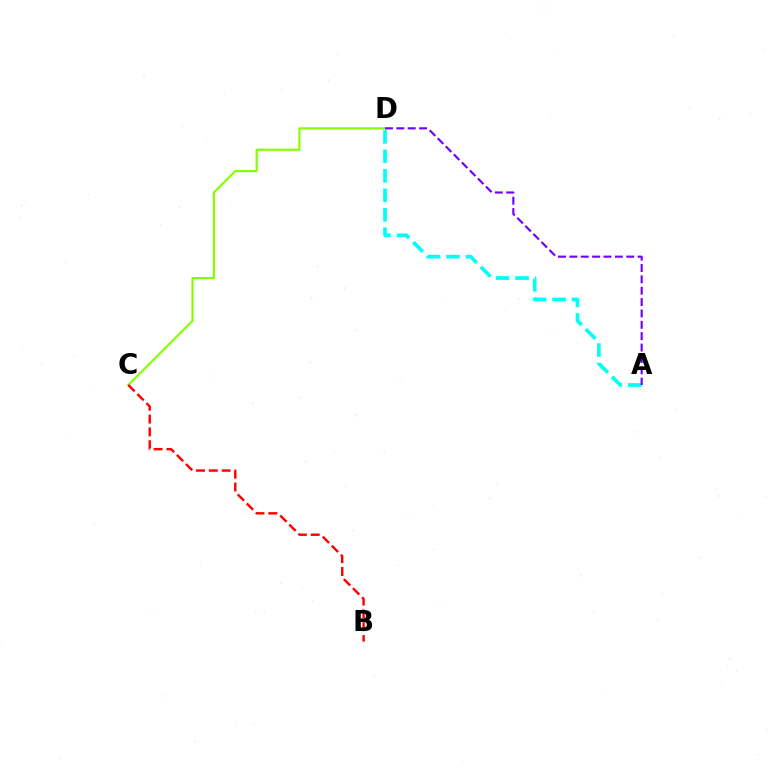{('A', 'D'): [{'color': '#00fff6', 'line_style': 'dashed', 'thickness': 2.65}, {'color': '#7200ff', 'line_style': 'dashed', 'thickness': 1.54}], ('C', 'D'): [{'color': '#84ff00', 'line_style': 'solid', 'thickness': 1.55}], ('B', 'C'): [{'color': '#ff0000', 'line_style': 'dashed', 'thickness': 1.74}]}